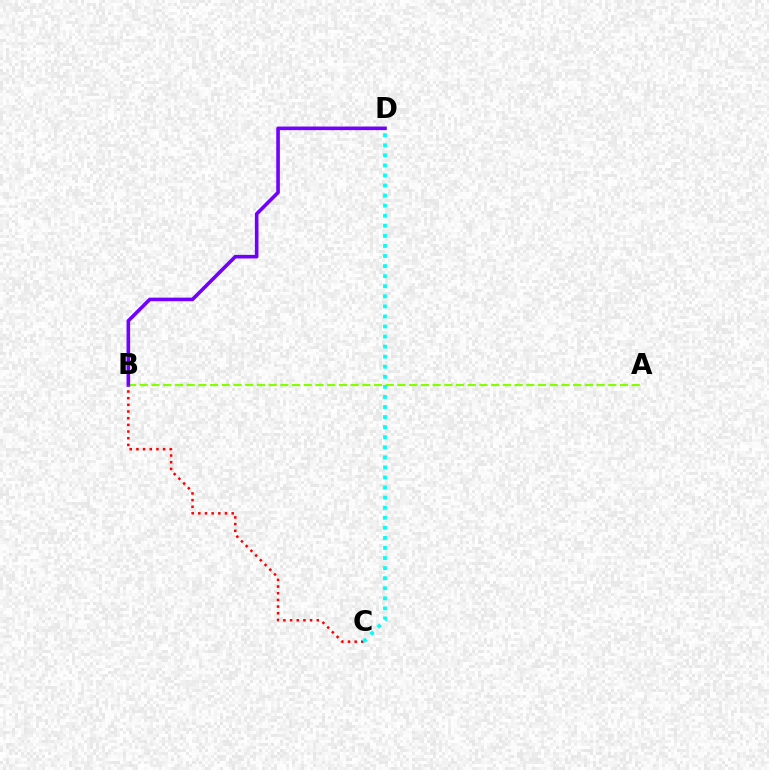{('A', 'B'): [{'color': '#84ff00', 'line_style': 'dashed', 'thickness': 1.59}], ('B', 'D'): [{'color': '#7200ff', 'line_style': 'solid', 'thickness': 2.6}], ('B', 'C'): [{'color': '#ff0000', 'line_style': 'dotted', 'thickness': 1.81}], ('C', 'D'): [{'color': '#00fff6', 'line_style': 'dotted', 'thickness': 2.74}]}